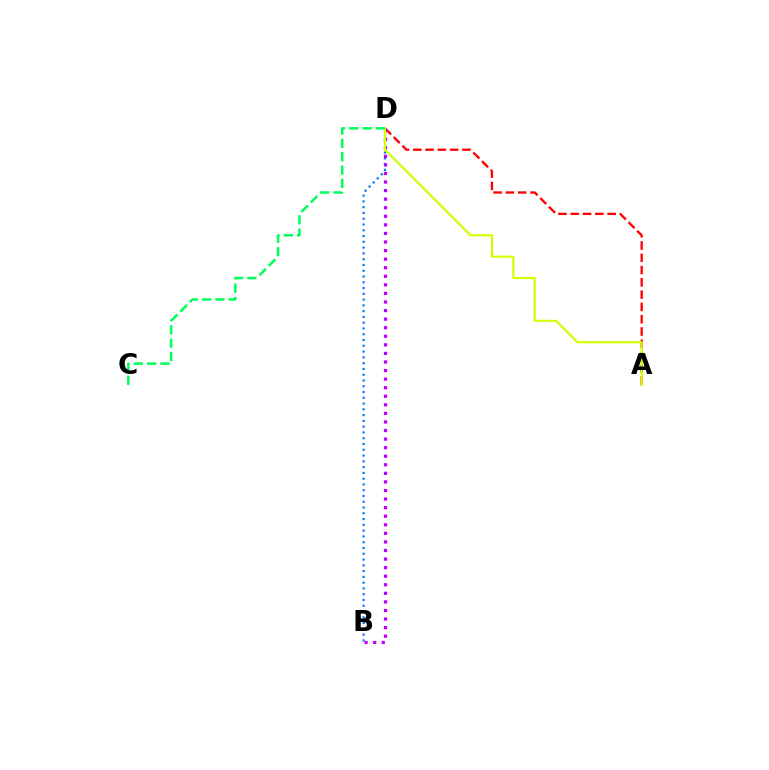{('B', 'D'): [{'color': '#0074ff', 'line_style': 'dotted', 'thickness': 1.57}, {'color': '#b900ff', 'line_style': 'dotted', 'thickness': 2.33}], ('A', 'D'): [{'color': '#ff0000', 'line_style': 'dashed', 'thickness': 1.67}, {'color': '#d1ff00', 'line_style': 'solid', 'thickness': 1.55}], ('C', 'D'): [{'color': '#00ff5c', 'line_style': 'dashed', 'thickness': 1.81}]}